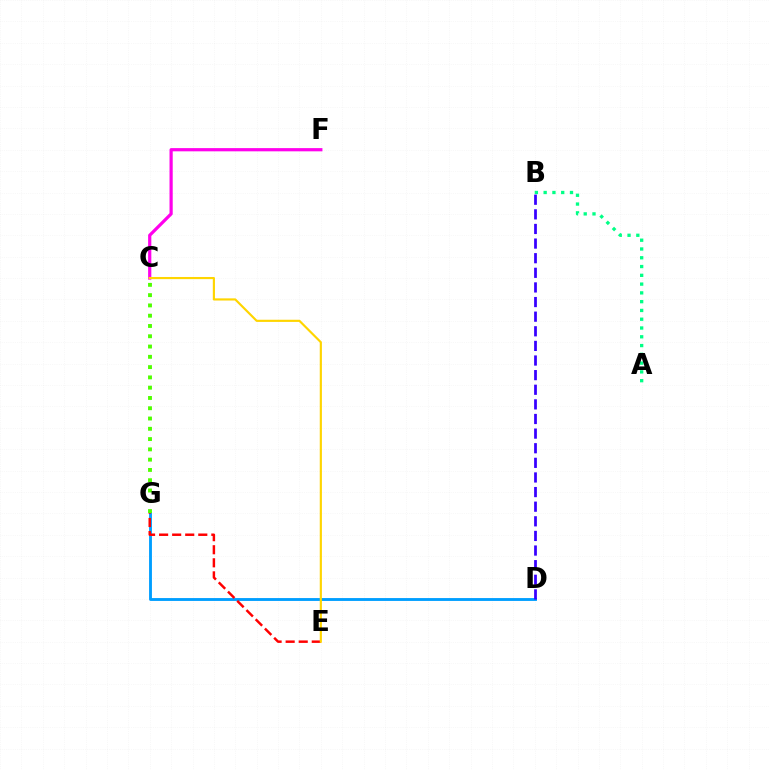{('D', 'G'): [{'color': '#009eff', 'line_style': 'solid', 'thickness': 2.06}], ('C', 'F'): [{'color': '#ff00ed', 'line_style': 'solid', 'thickness': 2.31}], ('A', 'B'): [{'color': '#00ff86', 'line_style': 'dotted', 'thickness': 2.39}], ('E', 'G'): [{'color': '#ff0000', 'line_style': 'dashed', 'thickness': 1.77}], ('B', 'D'): [{'color': '#3700ff', 'line_style': 'dashed', 'thickness': 1.99}], ('C', 'E'): [{'color': '#ffd500', 'line_style': 'solid', 'thickness': 1.55}], ('C', 'G'): [{'color': '#4fff00', 'line_style': 'dotted', 'thickness': 2.79}]}